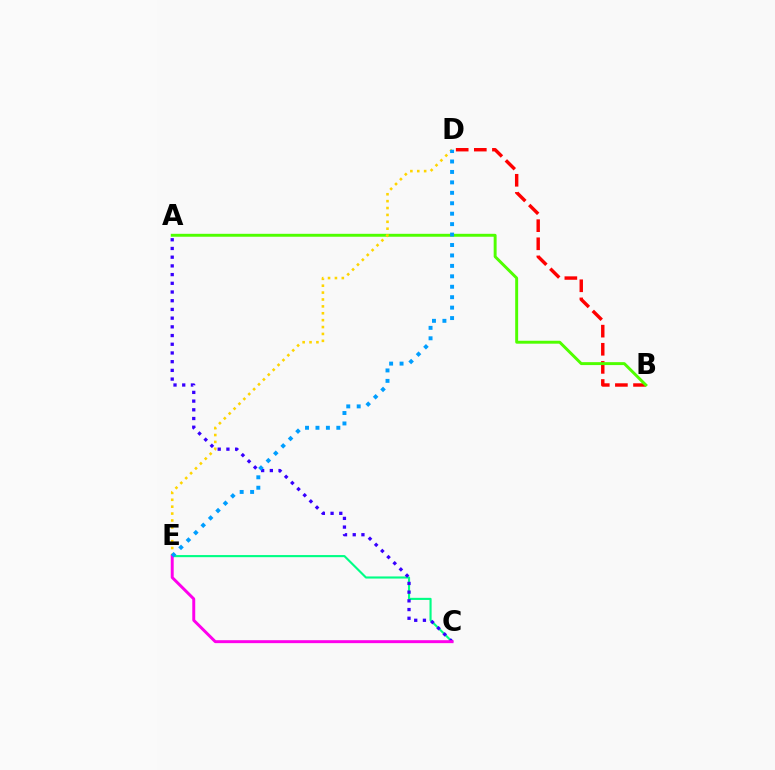{('B', 'D'): [{'color': '#ff0000', 'line_style': 'dashed', 'thickness': 2.46}], ('A', 'B'): [{'color': '#4fff00', 'line_style': 'solid', 'thickness': 2.11}], ('C', 'E'): [{'color': '#00ff86', 'line_style': 'solid', 'thickness': 1.53}, {'color': '#ff00ed', 'line_style': 'solid', 'thickness': 2.12}], ('A', 'C'): [{'color': '#3700ff', 'line_style': 'dotted', 'thickness': 2.37}], ('D', 'E'): [{'color': '#ffd500', 'line_style': 'dotted', 'thickness': 1.87}, {'color': '#009eff', 'line_style': 'dotted', 'thickness': 2.84}]}